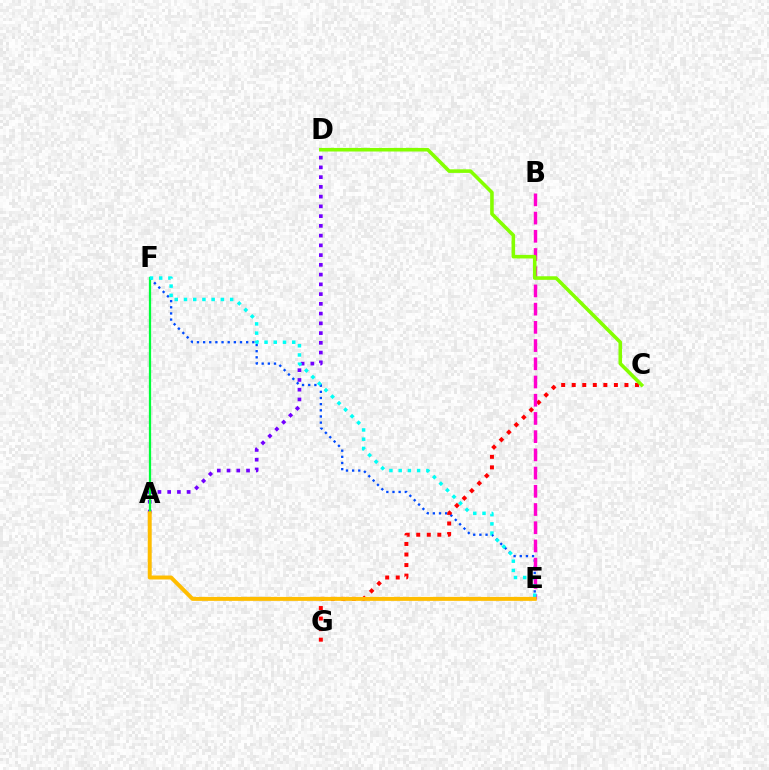{('E', 'F'): [{'color': '#004bff', 'line_style': 'dotted', 'thickness': 1.67}, {'color': '#00fff6', 'line_style': 'dotted', 'thickness': 2.51}], ('A', 'D'): [{'color': '#7200ff', 'line_style': 'dotted', 'thickness': 2.65}], ('C', 'G'): [{'color': '#ff0000', 'line_style': 'dotted', 'thickness': 2.87}], ('B', 'E'): [{'color': '#ff00cf', 'line_style': 'dashed', 'thickness': 2.47}], ('A', 'F'): [{'color': '#00ff39', 'line_style': 'solid', 'thickness': 1.62}], ('A', 'E'): [{'color': '#ffbd00', 'line_style': 'solid', 'thickness': 2.84}], ('C', 'D'): [{'color': '#84ff00', 'line_style': 'solid', 'thickness': 2.57}]}